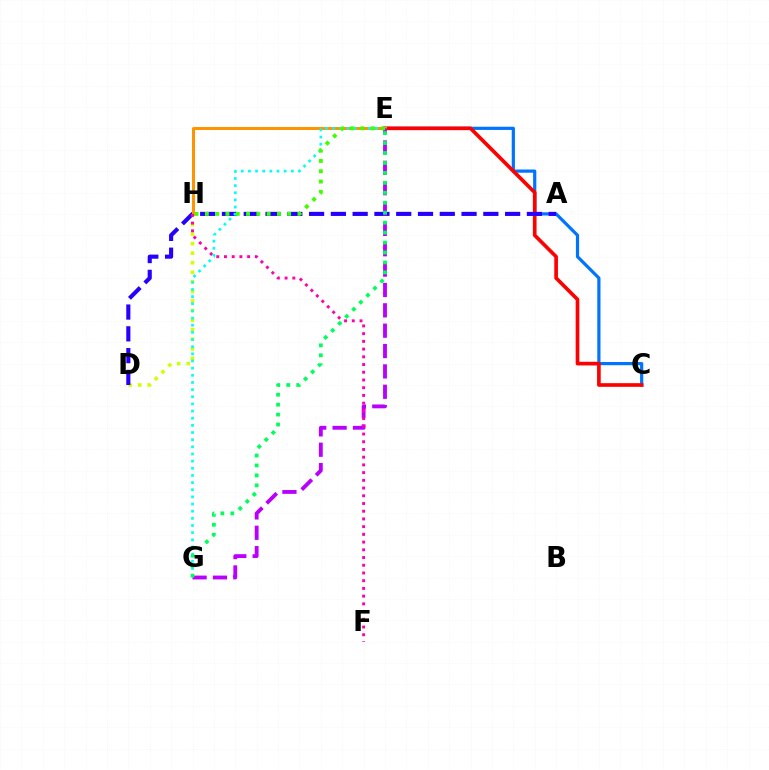{('C', 'E'): [{'color': '#0074ff', 'line_style': 'solid', 'thickness': 2.31}, {'color': '#ff0000', 'line_style': 'solid', 'thickness': 2.64}], ('D', 'H'): [{'color': '#d1ff00', 'line_style': 'dotted', 'thickness': 2.6}], ('A', 'D'): [{'color': '#2500ff', 'line_style': 'dashed', 'thickness': 2.96}], ('E', 'H'): [{'color': '#ff9400', 'line_style': 'solid', 'thickness': 2.16}, {'color': '#3dff00', 'line_style': 'dotted', 'thickness': 2.8}], ('E', 'G'): [{'color': '#b900ff', 'line_style': 'dashed', 'thickness': 2.77}, {'color': '#00fff6', 'line_style': 'dotted', 'thickness': 1.94}, {'color': '#00ff5c', 'line_style': 'dotted', 'thickness': 2.7}], ('F', 'H'): [{'color': '#ff00ac', 'line_style': 'dotted', 'thickness': 2.1}]}